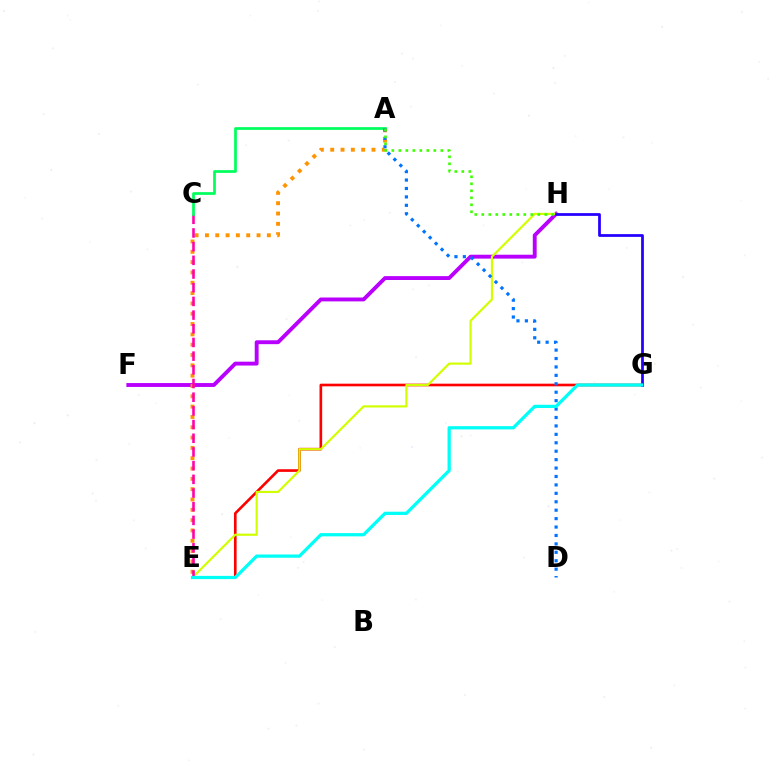{('F', 'H'): [{'color': '#b900ff', 'line_style': 'solid', 'thickness': 2.79}], ('E', 'G'): [{'color': '#ff0000', 'line_style': 'solid', 'thickness': 1.91}, {'color': '#00fff6', 'line_style': 'solid', 'thickness': 2.34}], ('A', 'E'): [{'color': '#ff9400', 'line_style': 'dotted', 'thickness': 2.8}], ('E', 'H'): [{'color': '#d1ff00', 'line_style': 'solid', 'thickness': 1.57}], ('G', 'H'): [{'color': '#2500ff', 'line_style': 'solid', 'thickness': 1.98}], ('C', 'E'): [{'color': '#ff00ac', 'line_style': 'dashed', 'thickness': 1.86}], ('A', 'C'): [{'color': '#00ff5c', 'line_style': 'solid', 'thickness': 1.96}], ('A', 'D'): [{'color': '#0074ff', 'line_style': 'dotted', 'thickness': 2.29}], ('A', 'H'): [{'color': '#3dff00', 'line_style': 'dotted', 'thickness': 1.9}]}